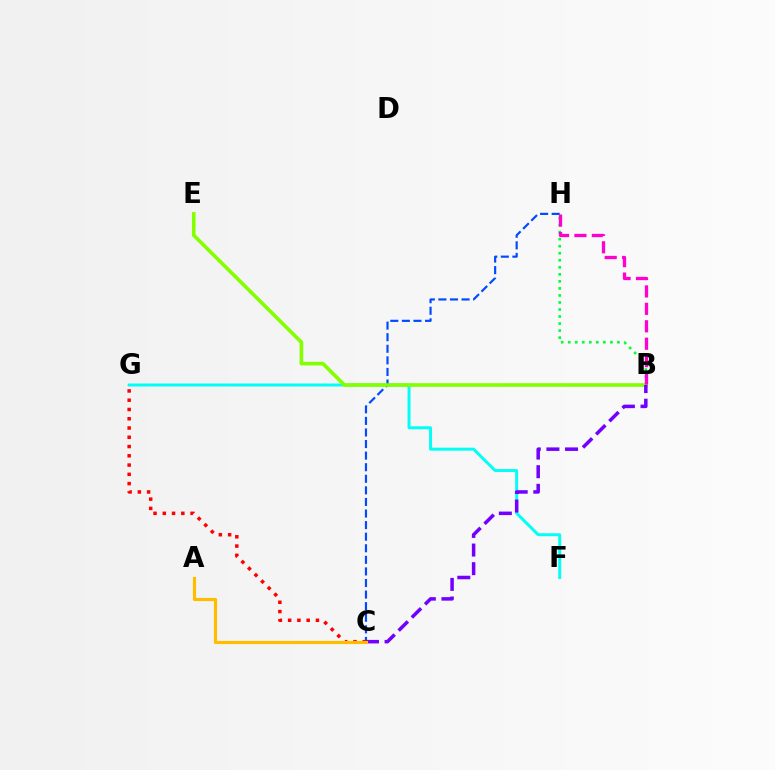{('F', 'G'): [{'color': '#00fff6', 'line_style': 'solid', 'thickness': 2.14}], ('C', 'H'): [{'color': '#004bff', 'line_style': 'dashed', 'thickness': 1.57}], ('B', 'H'): [{'color': '#00ff39', 'line_style': 'dotted', 'thickness': 1.91}, {'color': '#ff00cf', 'line_style': 'dashed', 'thickness': 2.37}], ('B', 'E'): [{'color': '#84ff00', 'line_style': 'solid', 'thickness': 2.61}], ('C', 'G'): [{'color': '#ff0000', 'line_style': 'dotted', 'thickness': 2.52}], ('B', 'C'): [{'color': '#7200ff', 'line_style': 'dashed', 'thickness': 2.53}], ('A', 'C'): [{'color': '#ffbd00', 'line_style': 'solid', 'thickness': 2.28}]}